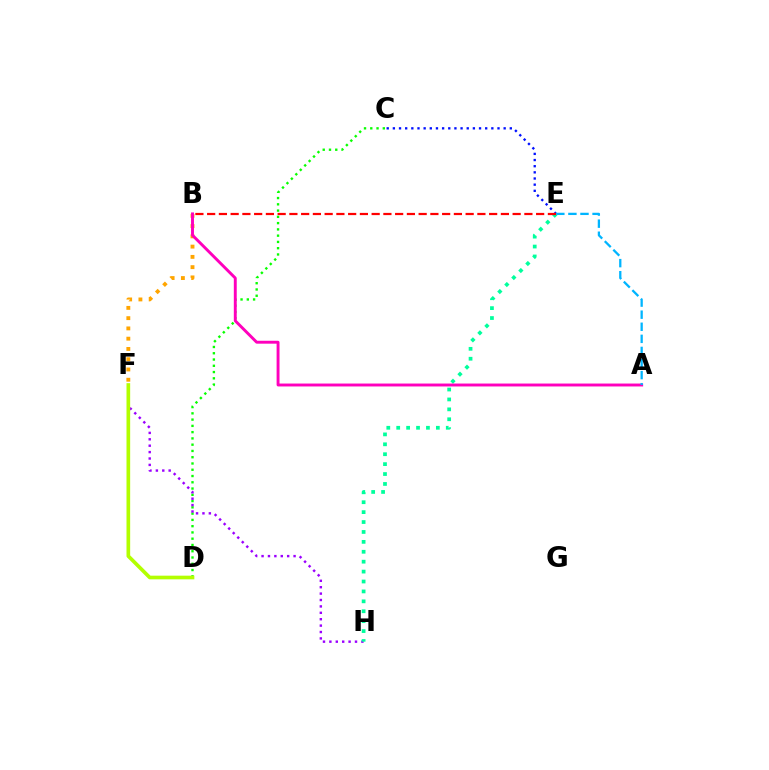{('C', 'D'): [{'color': '#08ff00', 'line_style': 'dotted', 'thickness': 1.7}], ('C', 'E'): [{'color': '#0010ff', 'line_style': 'dotted', 'thickness': 1.67}], ('F', 'H'): [{'color': '#9b00ff', 'line_style': 'dotted', 'thickness': 1.74}], ('B', 'F'): [{'color': '#ffa500', 'line_style': 'dotted', 'thickness': 2.79}], ('E', 'H'): [{'color': '#00ff9d', 'line_style': 'dotted', 'thickness': 2.69}], ('D', 'F'): [{'color': '#b3ff00', 'line_style': 'solid', 'thickness': 2.64}], ('A', 'B'): [{'color': '#ff00bd', 'line_style': 'solid', 'thickness': 2.1}], ('A', 'E'): [{'color': '#00b5ff', 'line_style': 'dashed', 'thickness': 1.64}], ('B', 'E'): [{'color': '#ff0000', 'line_style': 'dashed', 'thickness': 1.6}]}